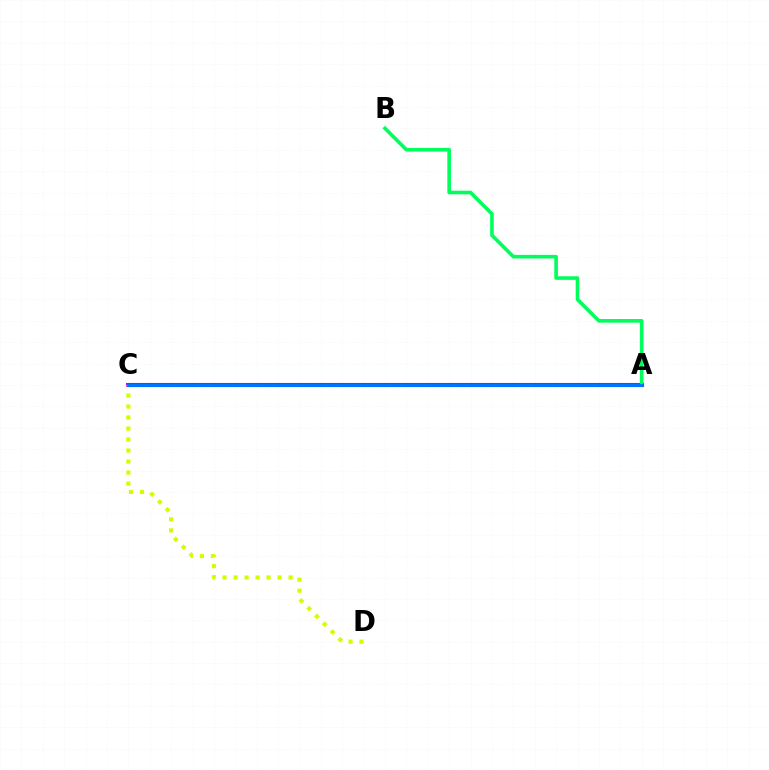{('A', 'C'): [{'color': '#b900ff', 'line_style': 'solid', 'thickness': 2.93}, {'color': '#ff0000', 'line_style': 'dashed', 'thickness': 1.87}, {'color': '#0074ff', 'line_style': 'solid', 'thickness': 2.24}], ('A', 'B'): [{'color': '#00ff5c', 'line_style': 'solid', 'thickness': 2.6}], ('C', 'D'): [{'color': '#d1ff00', 'line_style': 'dotted', 'thickness': 2.99}]}